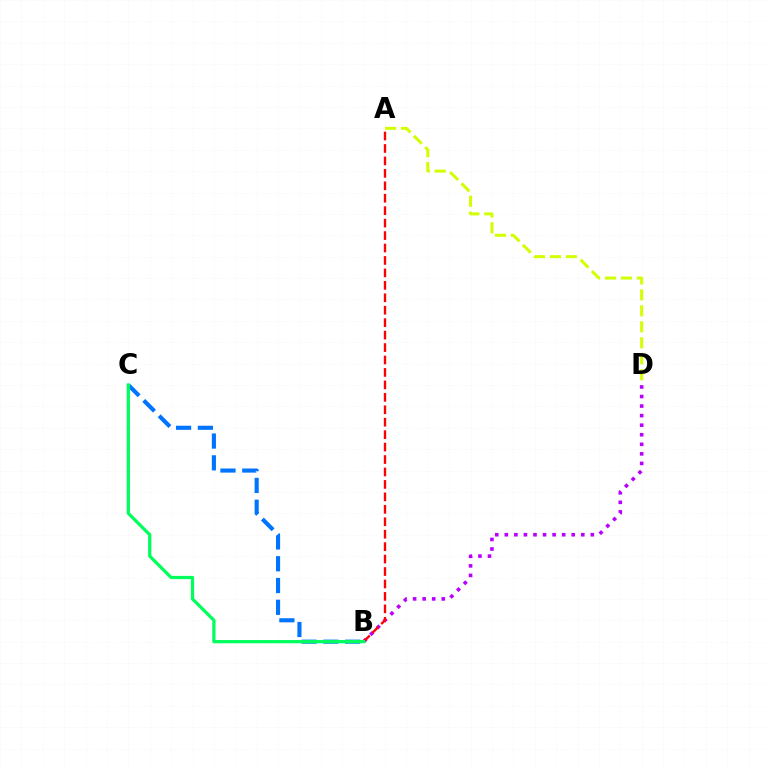{('A', 'D'): [{'color': '#d1ff00', 'line_style': 'dashed', 'thickness': 2.17}], ('B', 'D'): [{'color': '#b900ff', 'line_style': 'dotted', 'thickness': 2.6}], ('A', 'B'): [{'color': '#ff0000', 'line_style': 'dashed', 'thickness': 1.69}], ('B', 'C'): [{'color': '#0074ff', 'line_style': 'dashed', 'thickness': 2.96}, {'color': '#00ff5c', 'line_style': 'solid', 'thickness': 2.33}]}